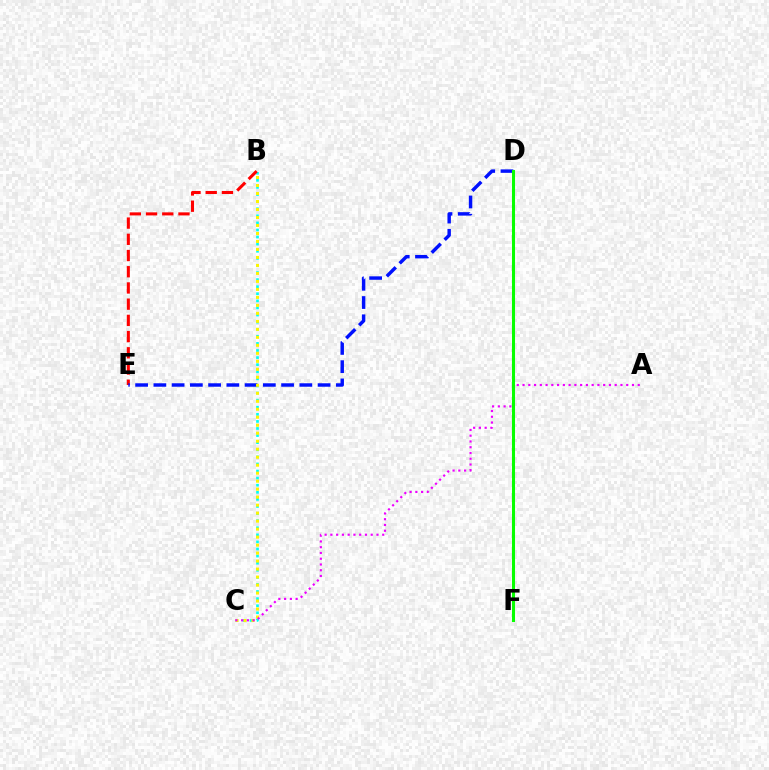{('B', 'C'): [{'color': '#00fff6', 'line_style': 'dotted', 'thickness': 1.93}, {'color': '#fcf500', 'line_style': 'dotted', 'thickness': 2.17}], ('B', 'E'): [{'color': '#ff0000', 'line_style': 'dashed', 'thickness': 2.2}], ('D', 'E'): [{'color': '#0010ff', 'line_style': 'dashed', 'thickness': 2.48}], ('A', 'C'): [{'color': '#ee00ff', 'line_style': 'dotted', 'thickness': 1.57}], ('D', 'F'): [{'color': '#08ff00', 'line_style': 'solid', 'thickness': 2.2}]}